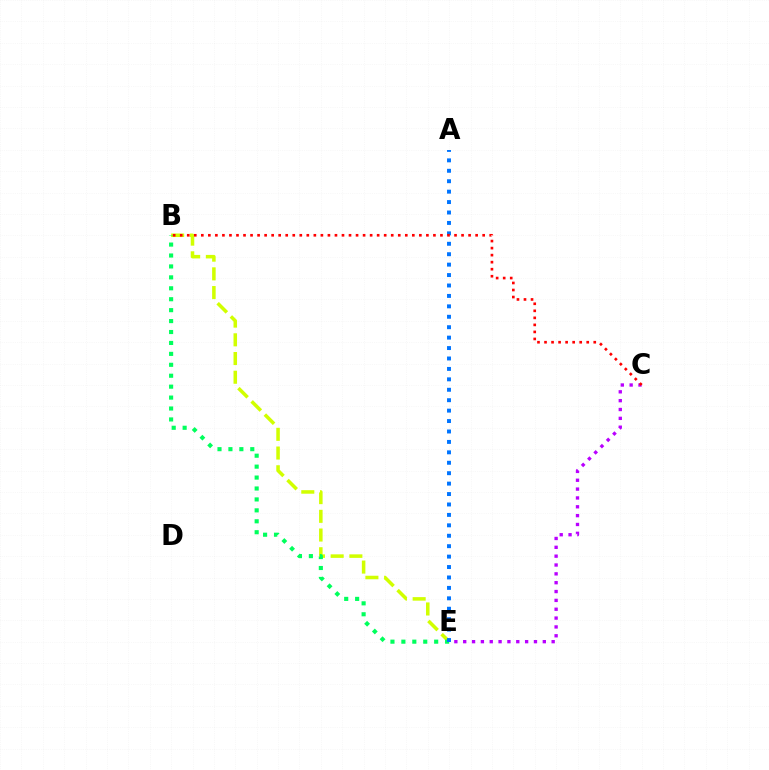{('C', 'E'): [{'color': '#b900ff', 'line_style': 'dotted', 'thickness': 2.4}], ('B', 'E'): [{'color': '#d1ff00', 'line_style': 'dashed', 'thickness': 2.54}, {'color': '#00ff5c', 'line_style': 'dotted', 'thickness': 2.97}], ('A', 'E'): [{'color': '#0074ff', 'line_style': 'dotted', 'thickness': 2.83}], ('B', 'C'): [{'color': '#ff0000', 'line_style': 'dotted', 'thickness': 1.91}]}